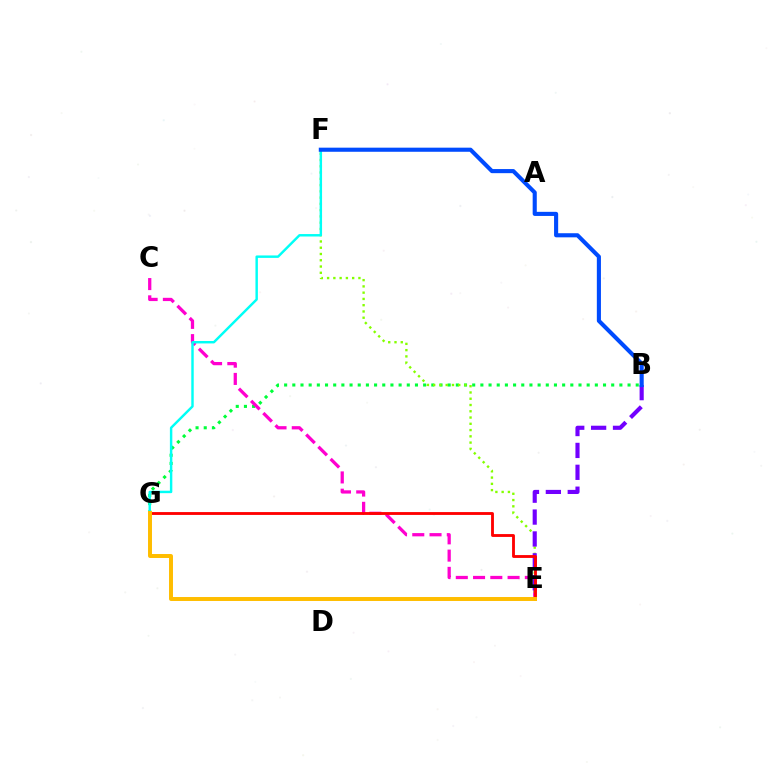{('B', 'G'): [{'color': '#00ff39', 'line_style': 'dotted', 'thickness': 2.22}], ('C', 'E'): [{'color': '#ff00cf', 'line_style': 'dashed', 'thickness': 2.34}], ('E', 'F'): [{'color': '#84ff00', 'line_style': 'dotted', 'thickness': 1.7}], ('B', 'E'): [{'color': '#7200ff', 'line_style': 'dashed', 'thickness': 2.97}], ('F', 'G'): [{'color': '#00fff6', 'line_style': 'solid', 'thickness': 1.76}], ('B', 'F'): [{'color': '#004bff', 'line_style': 'solid', 'thickness': 2.96}], ('E', 'G'): [{'color': '#ff0000', 'line_style': 'solid', 'thickness': 2.05}, {'color': '#ffbd00', 'line_style': 'solid', 'thickness': 2.85}]}